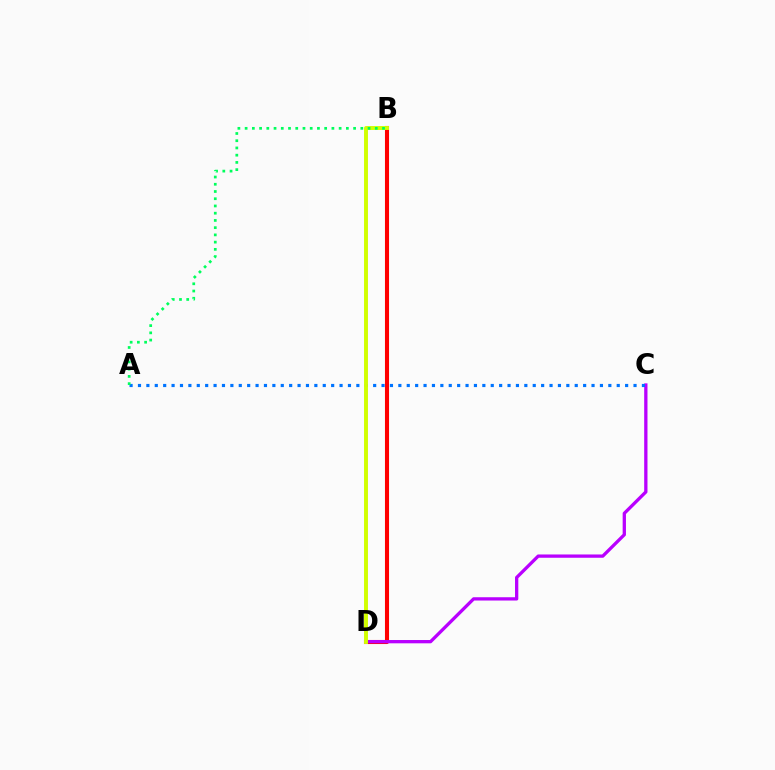{('B', 'D'): [{'color': '#ff0000', 'line_style': 'solid', 'thickness': 2.94}, {'color': '#d1ff00', 'line_style': 'solid', 'thickness': 2.82}], ('C', 'D'): [{'color': '#b900ff', 'line_style': 'solid', 'thickness': 2.37}], ('A', 'C'): [{'color': '#0074ff', 'line_style': 'dotted', 'thickness': 2.28}], ('A', 'B'): [{'color': '#00ff5c', 'line_style': 'dotted', 'thickness': 1.96}]}